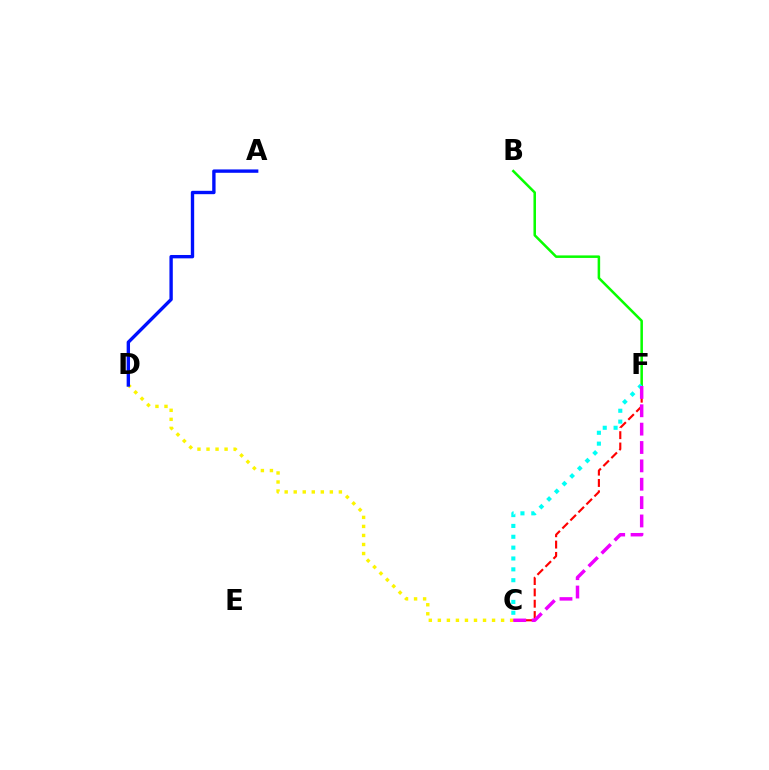{('C', 'F'): [{'color': '#ff0000', 'line_style': 'dashed', 'thickness': 1.54}, {'color': '#00fff6', 'line_style': 'dotted', 'thickness': 2.95}, {'color': '#ee00ff', 'line_style': 'dashed', 'thickness': 2.49}], ('C', 'D'): [{'color': '#fcf500', 'line_style': 'dotted', 'thickness': 2.45}], ('A', 'D'): [{'color': '#0010ff', 'line_style': 'solid', 'thickness': 2.42}], ('B', 'F'): [{'color': '#08ff00', 'line_style': 'solid', 'thickness': 1.82}]}